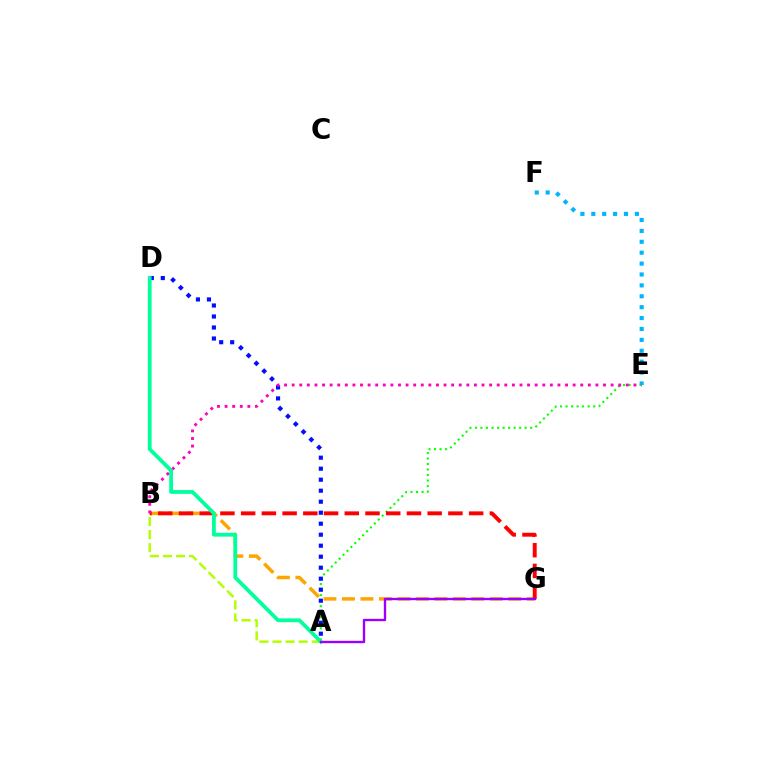{('B', 'G'): [{'color': '#ffa500', 'line_style': 'dashed', 'thickness': 2.51}, {'color': '#ff0000', 'line_style': 'dashed', 'thickness': 2.82}], ('A', 'E'): [{'color': '#08ff00', 'line_style': 'dotted', 'thickness': 1.5}], ('A', 'B'): [{'color': '#b3ff00', 'line_style': 'dashed', 'thickness': 1.78}], ('A', 'D'): [{'color': '#0010ff', 'line_style': 'dotted', 'thickness': 2.99}, {'color': '#00ff9d', 'line_style': 'solid', 'thickness': 2.72}], ('B', 'E'): [{'color': '#ff00bd', 'line_style': 'dotted', 'thickness': 2.06}], ('E', 'F'): [{'color': '#00b5ff', 'line_style': 'dotted', 'thickness': 2.96}], ('A', 'G'): [{'color': '#9b00ff', 'line_style': 'solid', 'thickness': 1.7}]}